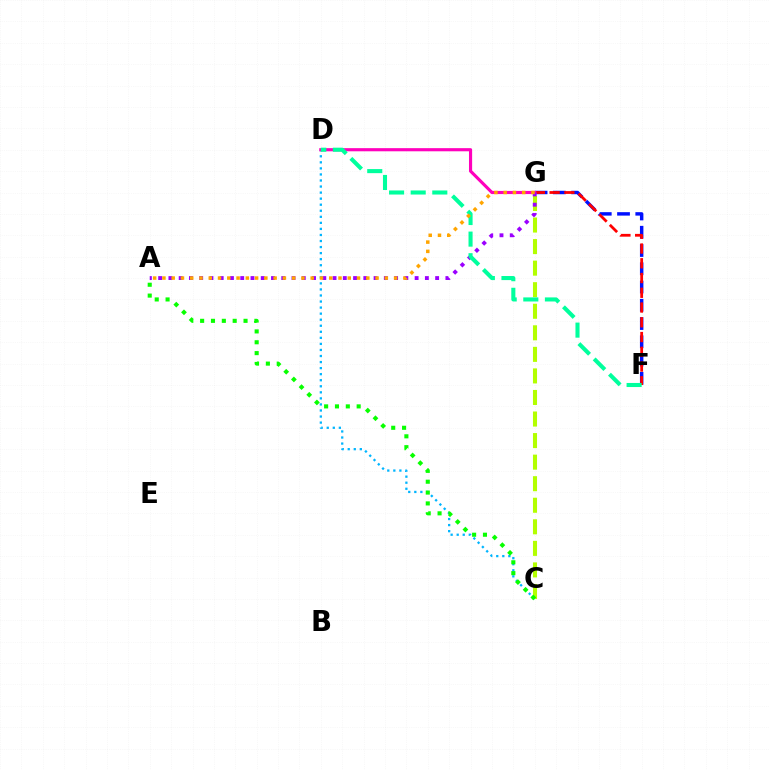{('C', 'D'): [{'color': '#00b5ff', 'line_style': 'dotted', 'thickness': 1.64}], ('C', 'G'): [{'color': '#b3ff00', 'line_style': 'dashed', 'thickness': 2.93}], ('A', 'C'): [{'color': '#08ff00', 'line_style': 'dotted', 'thickness': 2.95}], ('F', 'G'): [{'color': '#0010ff', 'line_style': 'dashed', 'thickness': 2.48}, {'color': '#ff0000', 'line_style': 'dashed', 'thickness': 2.0}], ('D', 'G'): [{'color': '#ff00bd', 'line_style': 'solid', 'thickness': 2.26}], ('A', 'G'): [{'color': '#9b00ff', 'line_style': 'dotted', 'thickness': 2.79}, {'color': '#ffa500', 'line_style': 'dotted', 'thickness': 2.52}], ('D', 'F'): [{'color': '#00ff9d', 'line_style': 'dashed', 'thickness': 2.94}]}